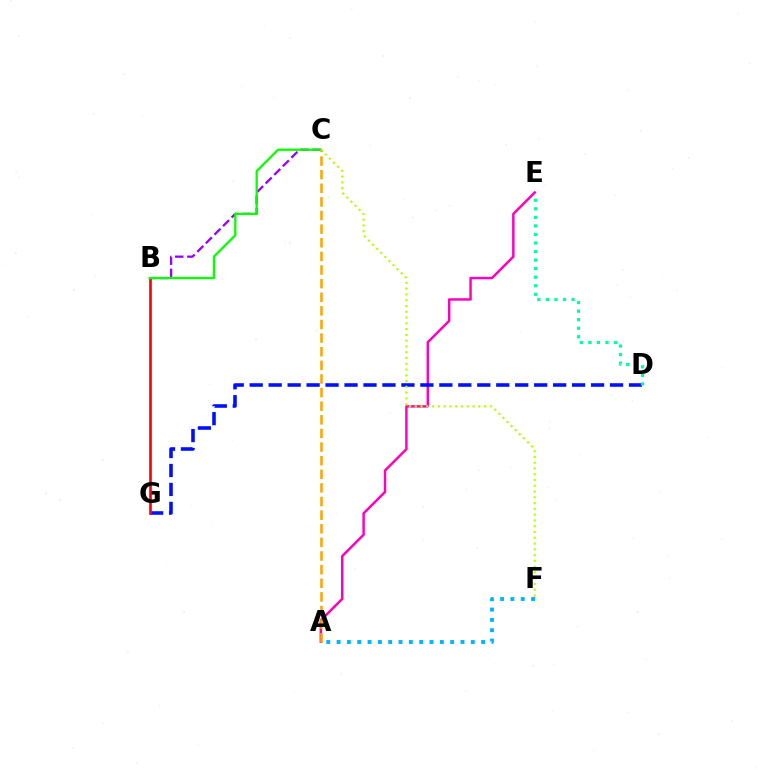{('B', 'C'): [{'color': '#9b00ff', 'line_style': 'dashed', 'thickness': 1.65}, {'color': '#08ff00', 'line_style': 'solid', 'thickness': 1.66}], ('A', 'E'): [{'color': '#ff00bd', 'line_style': 'solid', 'thickness': 1.77}], ('D', 'G'): [{'color': '#0010ff', 'line_style': 'dashed', 'thickness': 2.58}], ('B', 'G'): [{'color': '#ff0000', 'line_style': 'solid', 'thickness': 1.9}], ('D', 'E'): [{'color': '#00ff9d', 'line_style': 'dotted', 'thickness': 2.32}], ('C', 'F'): [{'color': '#b3ff00', 'line_style': 'dotted', 'thickness': 1.57}], ('A', 'F'): [{'color': '#00b5ff', 'line_style': 'dotted', 'thickness': 2.81}], ('A', 'C'): [{'color': '#ffa500', 'line_style': 'dashed', 'thickness': 1.85}]}